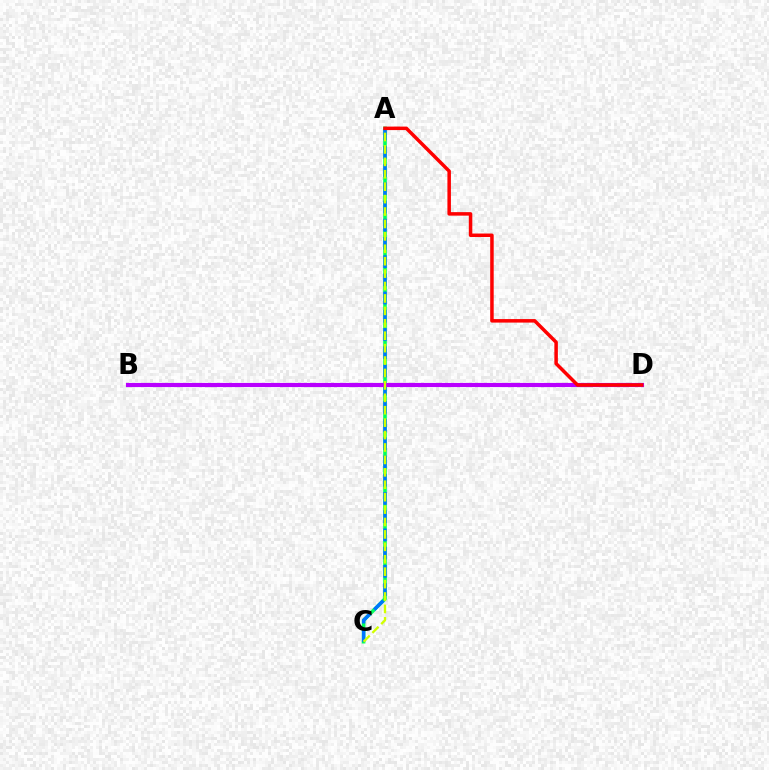{('A', 'C'): [{'color': '#00ff5c', 'line_style': 'solid', 'thickness': 2.58}, {'color': '#0074ff', 'line_style': 'dashed', 'thickness': 2.47}, {'color': '#d1ff00', 'line_style': 'dashed', 'thickness': 1.69}], ('B', 'D'): [{'color': '#b900ff', 'line_style': 'solid', 'thickness': 2.97}], ('A', 'D'): [{'color': '#ff0000', 'line_style': 'solid', 'thickness': 2.52}]}